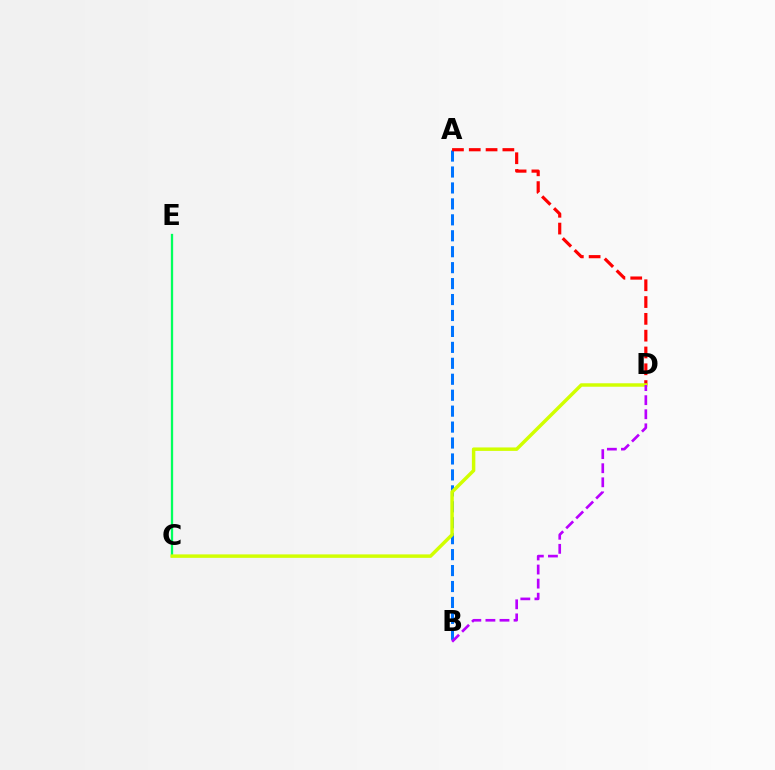{('C', 'E'): [{'color': '#00ff5c', 'line_style': 'solid', 'thickness': 1.65}], ('A', 'B'): [{'color': '#0074ff', 'line_style': 'dashed', 'thickness': 2.17}], ('A', 'D'): [{'color': '#ff0000', 'line_style': 'dashed', 'thickness': 2.28}], ('C', 'D'): [{'color': '#d1ff00', 'line_style': 'solid', 'thickness': 2.49}], ('B', 'D'): [{'color': '#b900ff', 'line_style': 'dashed', 'thickness': 1.91}]}